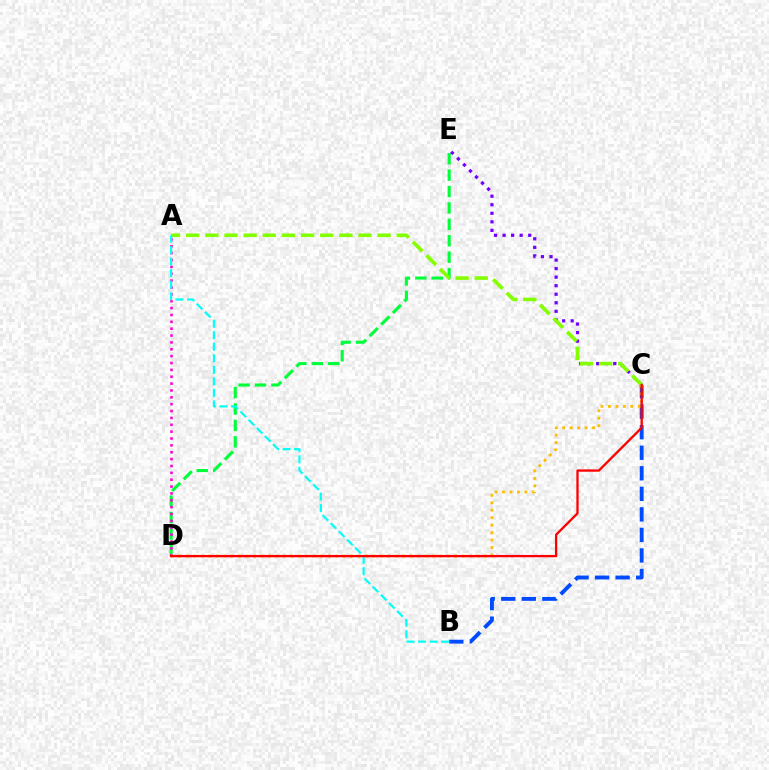{('B', 'C'): [{'color': '#004bff', 'line_style': 'dashed', 'thickness': 2.79}], ('D', 'E'): [{'color': '#00ff39', 'line_style': 'dashed', 'thickness': 2.23}], ('C', 'E'): [{'color': '#7200ff', 'line_style': 'dotted', 'thickness': 2.32}], ('A', 'D'): [{'color': '#ff00cf', 'line_style': 'dotted', 'thickness': 1.86}], ('C', 'D'): [{'color': '#ffbd00', 'line_style': 'dotted', 'thickness': 2.03}, {'color': '#ff0000', 'line_style': 'solid', 'thickness': 1.66}], ('A', 'C'): [{'color': '#84ff00', 'line_style': 'dashed', 'thickness': 2.6}], ('A', 'B'): [{'color': '#00fff6', 'line_style': 'dashed', 'thickness': 1.57}]}